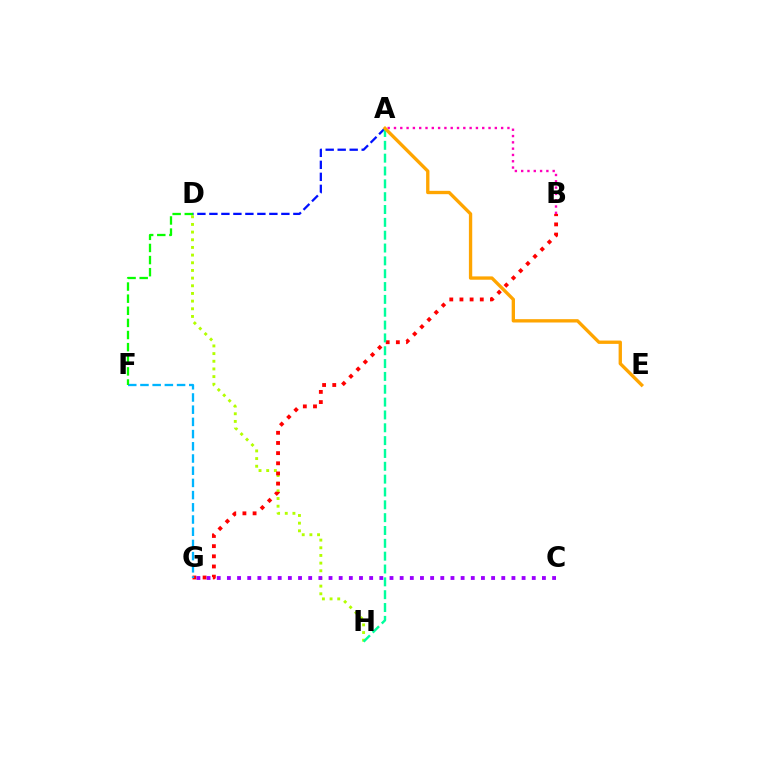{('D', 'H'): [{'color': '#b3ff00', 'line_style': 'dotted', 'thickness': 2.08}], ('A', 'D'): [{'color': '#0010ff', 'line_style': 'dashed', 'thickness': 1.63}], ('B', 'G'): [{'color': '#ff0000', 'line_style': 'dotted', 'thickness': 2.76}], ('F', 'G'): [{'color': '#00b5ff', 'line_style': 'dashed', 'thickness': 1.66}], ('D', 'F'): [{'color': '#08ff00', 'line_style': 'dashed', 'thickness': 1.65}], ('C', 'G'): [{'color': '#9b00ff', 'line_style': 'dotted', 'thickness': 2.76}], ('A', 'B'): [{'color': '#ff00bd', 'line_style': 'dotted', 'thickness': 1.71}], ('A', 'H'): [{'color': '#00ff9d', 'line_style': 'dashed', 'thickness': 1.74}], ('A', 'E'): [{'color': '#ffa500', 'line_style': 'solid', 'thickness': 2.4}]}